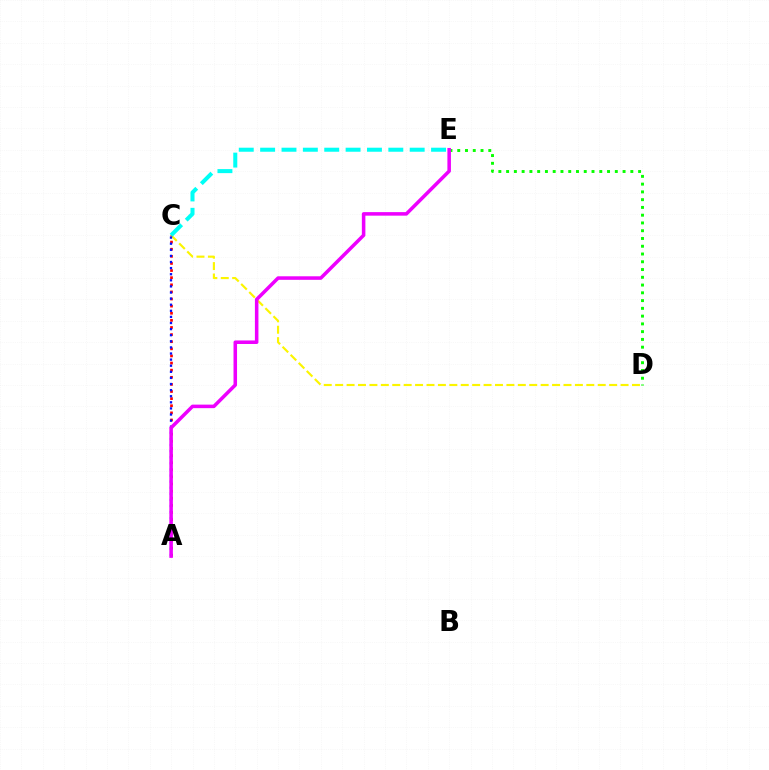{('D', 'E'): [{'color': '#08ff00', 'line_style': 'dotted', 'thickness': 2.11}], ('C', 'D'): [{'color': '#fcf500', 'line_style': 'dashed', 'thickness': 1.55}], ('A', 'C'): [{'color': '#ff0000', 'line_style': 'dotted', 'thickness': 1.93}, {'color': '#0010ff', 'line_style': 'dotted', 'thickness': 1.66}], ('A', 'E'): [{'color': '#ee00ff', 'line_style': 'solid', 'thickness': 2.55}], ('C', 'E'): [{'color': '#00fff6', 'line_style': 'dashed', 'thickness': 2.9}]}